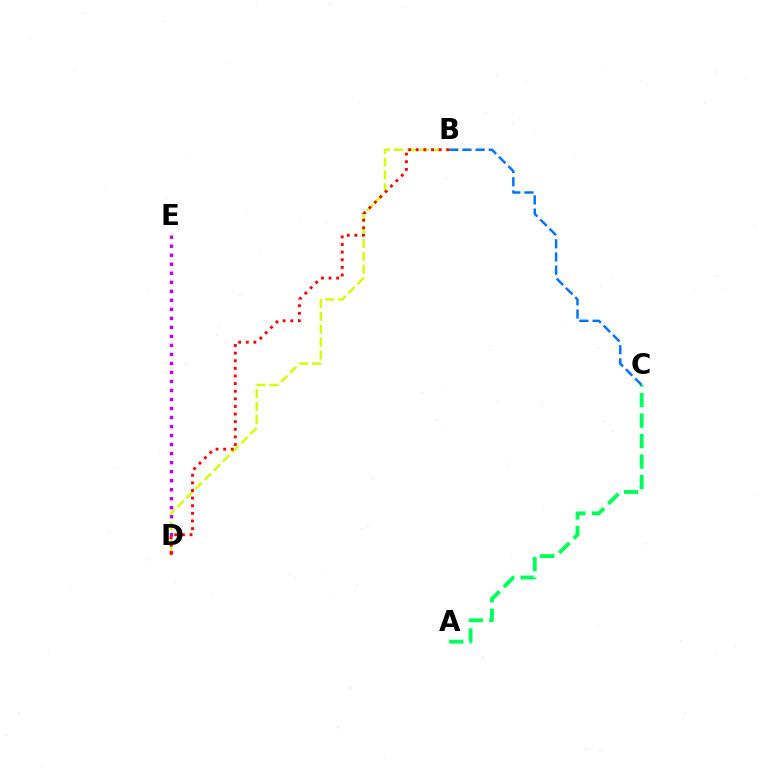{('B', 'D'): [{'color': '#d1ff00', 'line_style': 'dashed', 'thickness': 1.75}, {'color': '#ff0000', 'line_style': 'dotted', 'thickness': 2.07}], ('A', 'C'): [{'color': '#00ff5c', 'line_style': 'dashed', 'thickness': 2.78}], ('D', 'E'): [{'color': '#b900ff', 'line_style': 'dotted', 'thickness': 2.45}], ('B', 'C'): [{'color': '#0074ff', 'line_style': 'dashed', 'thickness': 1.79}]}